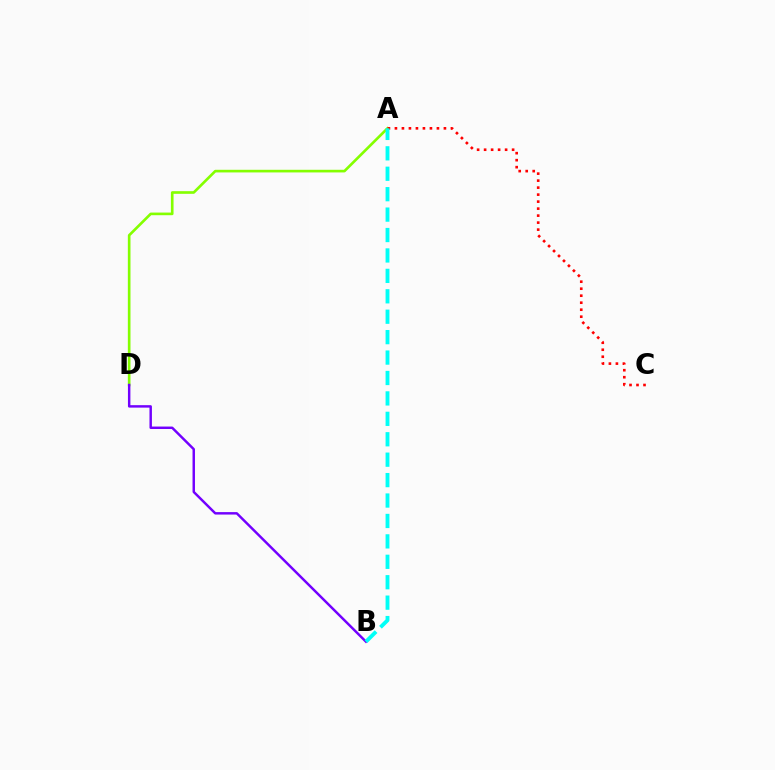{('A', 'D'): [{'color': '#84ff00', 'line_style': 'solid', 'thickness': 1.9}], ('A', 'C'): [{'color': '#ff0000', 'line_style': 'dotted', 'thickness': 1.9}], ('B', 'D'): [{'color': '#7200ff', 'line_style': 'solid', 'thickness': 1.77}], ('A', 'B'): [{'color': '#00fff6', 'line_style': 'dashed', 'thickness': 2.77}]}